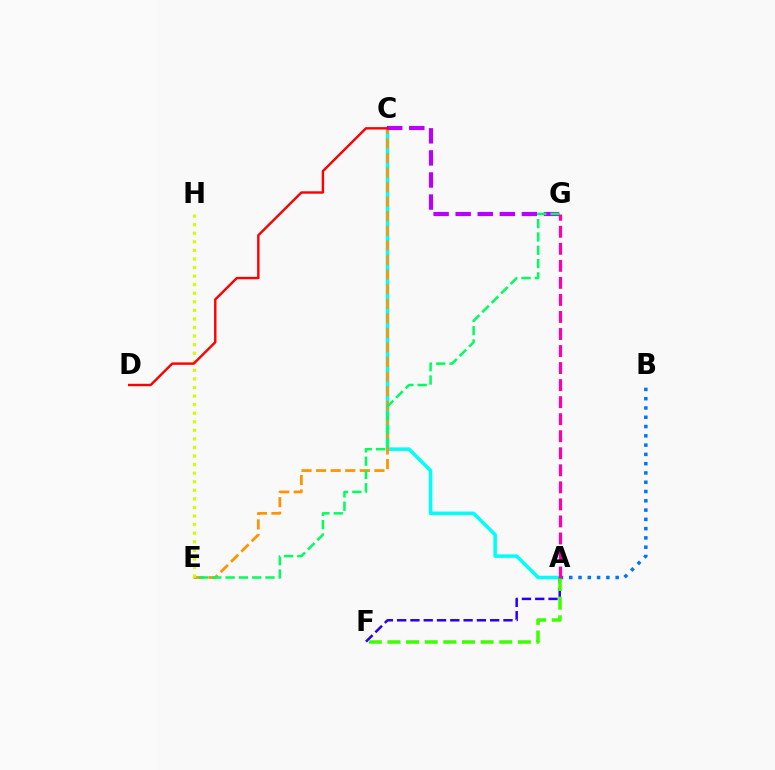{('A', 'C'): [{'color': '#00fff6', 'line_style': 'solid', 'thickness': 2.55}], ('C', 'E'): [{'color': '#ff9400', 'line_style': 'dashed', 'thickness': 1.98}], ('C', 'G'): [{'color': '#b900ff', 'line_style': 'dashed', 'thickness': 3.0}], ('A', 'B'): [{'color': '#0074ff', 'line_style': 'dotted', 'thickness': 2.52}], ('A', 'F'): [{'color': '#2500ff', 'line_style': 'dashed', 'thickness': 1.81}, {'color': '#3dff00', 'line_style': 'dashed', 'thickness': 2.53}], ('E', 'G'): [{'color': '#00ff5c', 'line_style': 'dashed', 'thickness': 1.81}], ('A', 'G'): [{'color': '#ff00ac', 'line_style': 'dashed', 'thickness': 2.31}], ('E', 'H'): [{'color': '#d1ff00', 'line_style': 'dotted', 'thickness': 2.33}], ('C', 'D'): [{'color': '#ff0000', 'line_style': 'solid', 'thickness': 1.74}]}